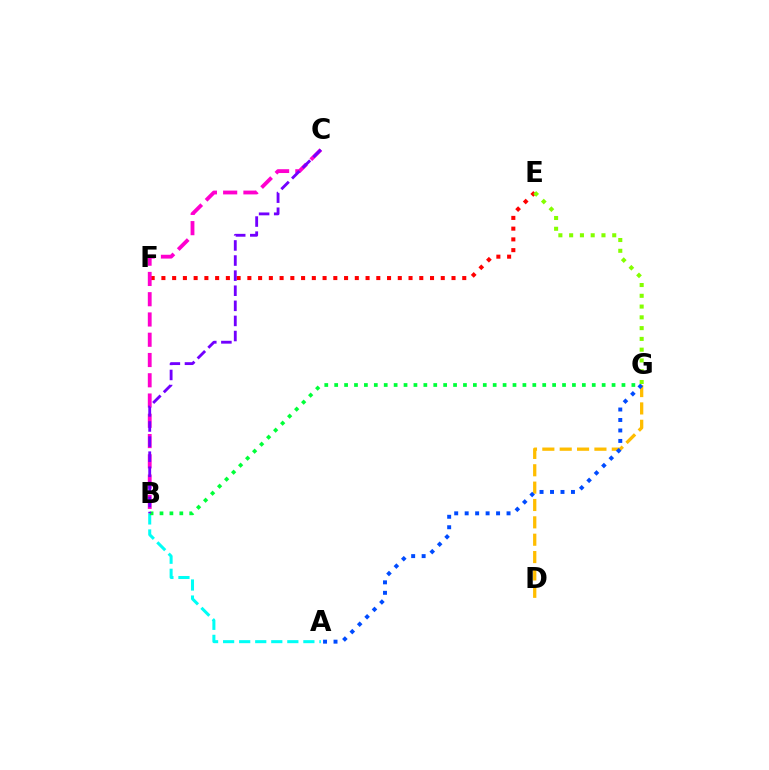{('E', 'F'): [{'color': '#ff0000', 'line_style': 'dotted', 'thickness': 2.92}], ('A', 'B'): [{'color': '#00fff6', 'line_style': 'dashed', 'thickness': 2.18}], ('B', 'G'): [{'color': '#00ff39', 'line_style': 'dotted', 'thickness': 2.69}], ('D', 'G'): [{'color': '#ffbd00', 'line_style': 'dashed', 'thickness': 2.36}], ('A', 'G'): [{'color': '#004bff', 'line_style': 'dotted', 'thickness': 2.84}], ('B', 'C'): [{'color': '#ff00cf', 'line_style': 'dashed', 'thickness': 2.75}, {'color': '#7200ff', 'line_style': 'dashed', 'thickness': 2.05}], ('E', 'G'): [{'color': '#84ff00', 'line_style': 'dotted', 'thickness': 2.93}]}